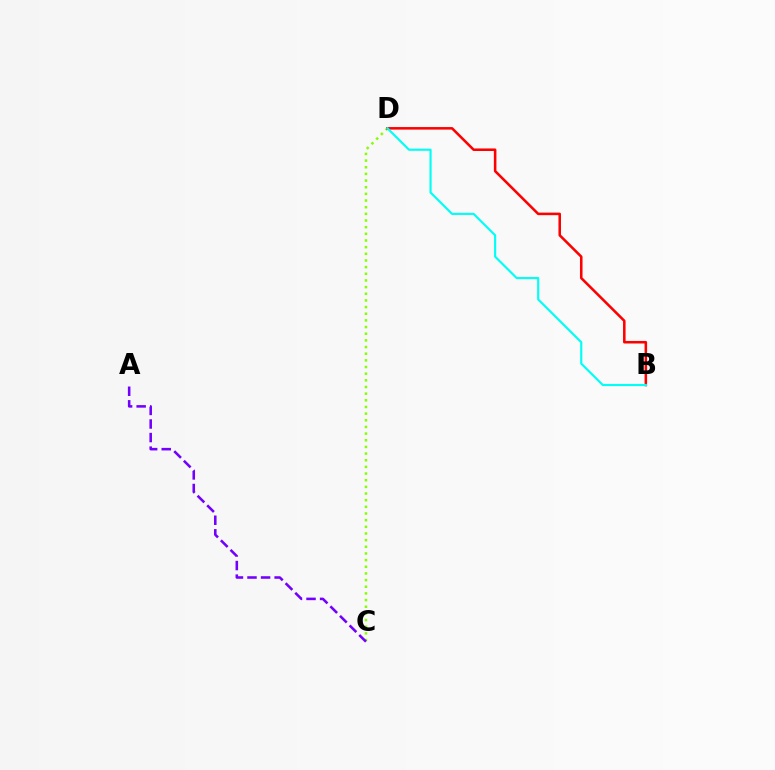{('C', 'D'): [{'color': '#84ff00', 'line_style': 'dotted', 'thickness': 1.81}], ('A', 'C'): [{'color': '#7200ff', 'line_style': 'dashed', 'thickness': 1.84}], ('B', 'D'): [{'color': '#ff0000', 'line_style': 'solid', 'thickness': 1.83}, {'color': '#00fff6', 'line_style': 'solid', 'thickness': 1.54}]}